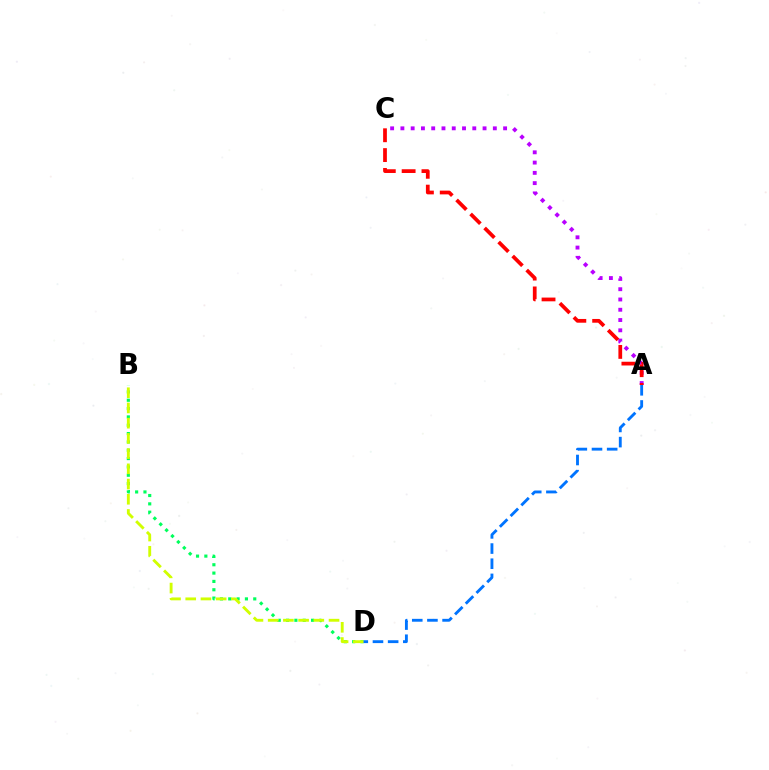{('B', 'D'): [{'color': '#00ff5c', 'line_style': 'dotted', 'thickness': 2.26}, {'color': '#d1ff00', 'line_style': 'dashed', 'thickness': 2.07}], ('A', 'D'): [{'color': '#0074ff', 'line_style': 'dashed', 'thickness': 2.06}], ('A', 'C'): [{'color': '#b900ff', 'line_style': 'dotted', 'thickness': 2.79}, {'color': '#ff0000', 'line_style': 'dashed', 'thickness': 2.69}]}